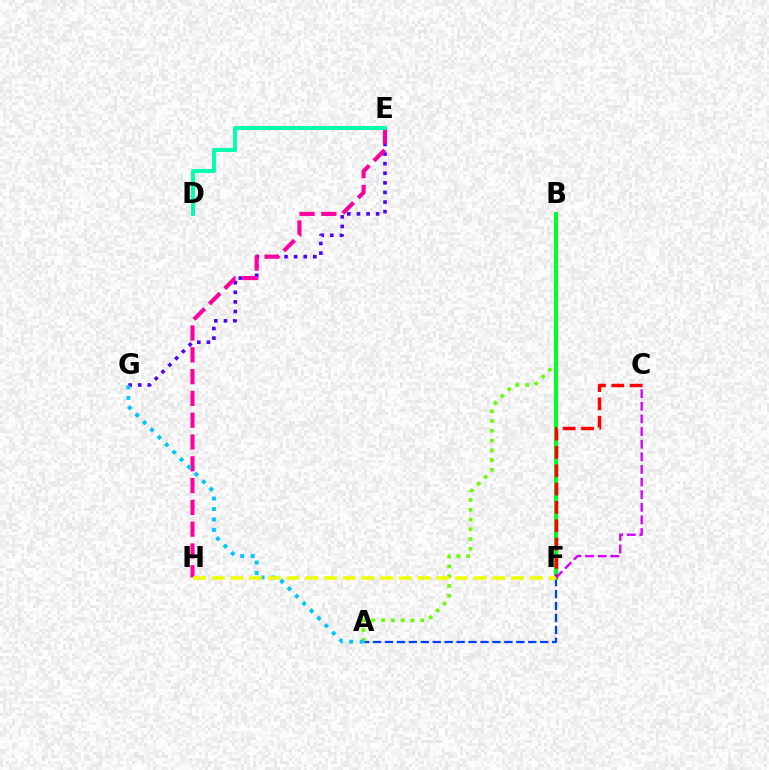{('B', 'F'): [{'color': '#ff8800', 'line_style': 'solid', 'thickness': 2.31}, {'color': '#00ff27', 'line_style': 'solid', 'thickness': 2.87}], ('E', 'G'): [{'color': '#4f00ff', 'line_style': 'dotted', 'thickness': 2.61}], ('E', 'H'): [{'color': '#ff00a0', 'line_style': 'dashed', 'thickness': 2.96}], ('A', 'F'): [{'color': '#003fff', 'line_style': 'dashed', 'thickness': 1.62}], ('A', 'B'): [{'color': '#66ff00', 'line_style': 'dotted', 'thickness': 2.65}], ('A', 'G'): [{'color': '#00c7ff', 'line_style': 'dotted', 'thickness': 2.84}], ('D', 'E'): [{'color': '#00ffaf', 'line_style': 'solid', 'thickness': 2.82}], ('C', 'F'): [{'color': '#ff0000', 'line_style': 'dashed', 'thickness': 2.49}, {'color': '#d600ff', 'line_style': 'dashed', 'thickness': 1.71}], ('F', 'H'): [{'color': '#eeff00', 'line_style': 'dashed', 'thickness': 2.54}]}